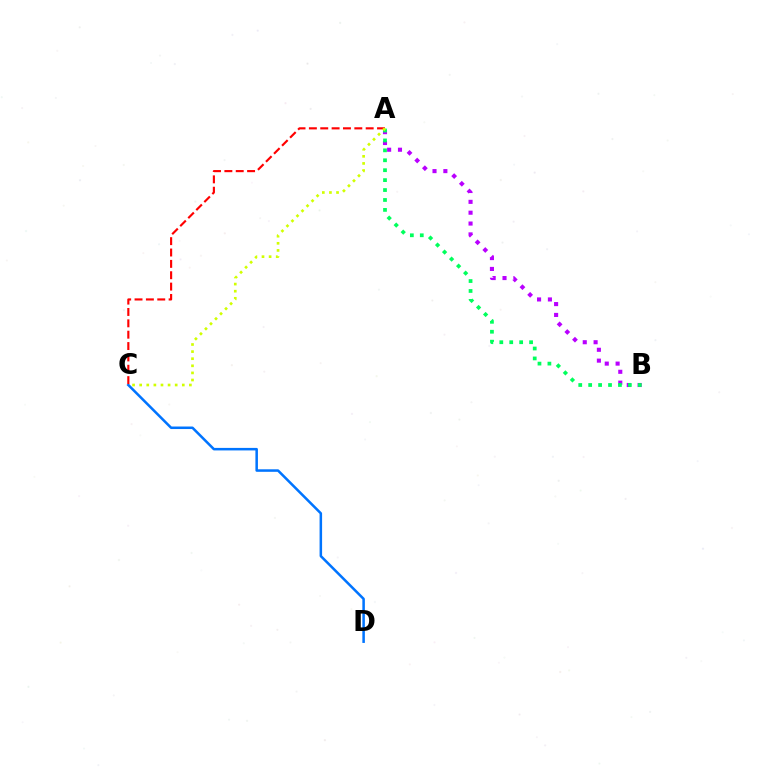{('A', 'B'): [{'color': '#b900ff', 'line_style': 'dotted', 'thickness': 2.95}, {'color': '#00ff5c', 'line_style': 'dotted', 'thickness': 2.7}], ('C', 'D'): [{'color': '#0074ff', 'line_style': 'solid', 'thickness': 1.82}], ('A', 'C'): [{'color': '#ff0000', 'line_style': 'dashed', 'thickness': 1.54}, {'color': '#d1ff00', 'line_style': 'dotted', 'thickness': 1.93}]}